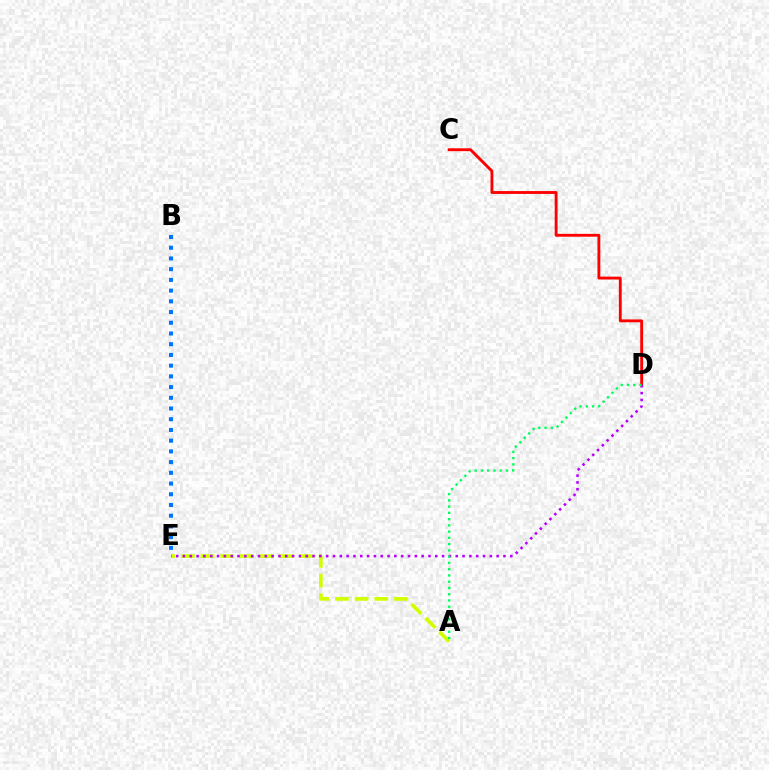{('B', 'E'): [{'color': '#0074ff', 'line_style': 'dotted', 'thickness': 2.91}], ('C', 'D'): [{'color': '#ff0000', 'line_style': 'solid', 'thickness': 2.06}], ('A', 'E'): [{'color': '#d1ff00', 'line_style': 'dashed', 'thickness': 2.67}], ('D', 'E'): [{'color': '#b900ff', 'line_style': 'dotted', 'thickness': 1.85}], ('A', 'D'): [{'color': '#00ff5c', 'line_style': 'dotted', 'thickness': 1.7}]}